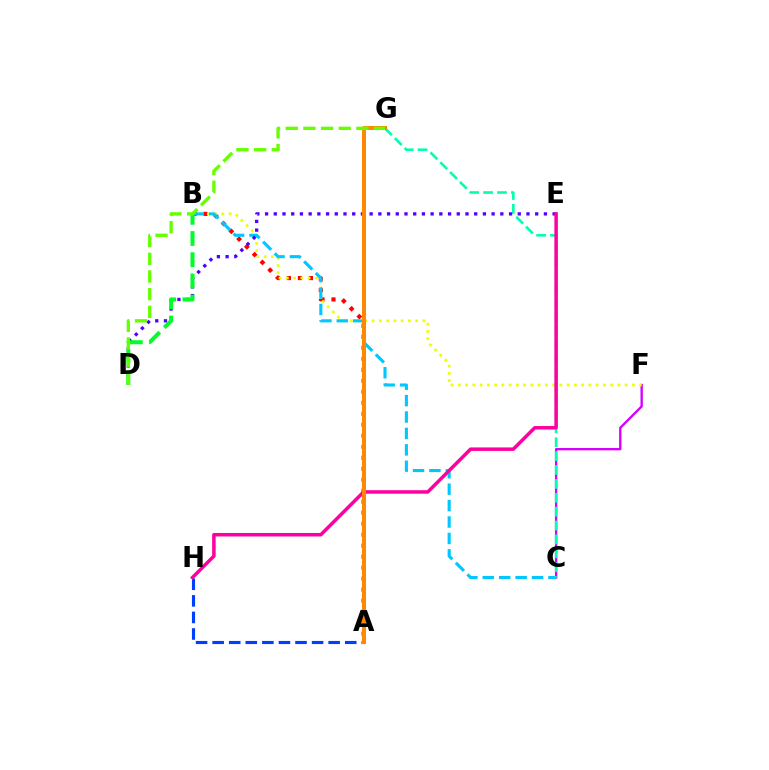{('A', 'B'): [{'color': '#ff0000', 'line_style': 'dotted', 'thickness': 2.99}], ('C', 'F'): [{'color': '#d600ff', 'line_style': 'solid', 'thickness': 1.7}], ('B', 'F'): [{'color': '#eeff00', 'line_style': 'dotted', 'thickness': 1.97}], ('B', 'C'): [{'color': '#00c7ff', 'line_style': 'dashed', 'thickness': 2.23}], ('A', 'H'): [{'color': '#003fff', 'line_style': 'dashed', 'thickness': 2.25}], ('C', 'G'): [{'color': '#00ffaf', 'line_style': 'dashed', 'thickness': 1.88}], ('D', 'E'): [{'color': '#4f00ff', 'line_style': 'dotted', 'thickness': 2.37}], ('E', 'H'): [{'color': '#ff00a0', 'line_style': 'solid', 'thickness': 2.52}], ('B', 'D'): [{'color': '#00ff27', 'line_style': 'dashed', 'thickness': 2.88}], ('A', 'G'): [{'color': '#ff8800', 'line_style': 'solid', 'thickness': 2.88}], ('D', 'G'): [{'color': '#66ff00', 'line_style': 'dashed', 'thickness': 2.4}]}